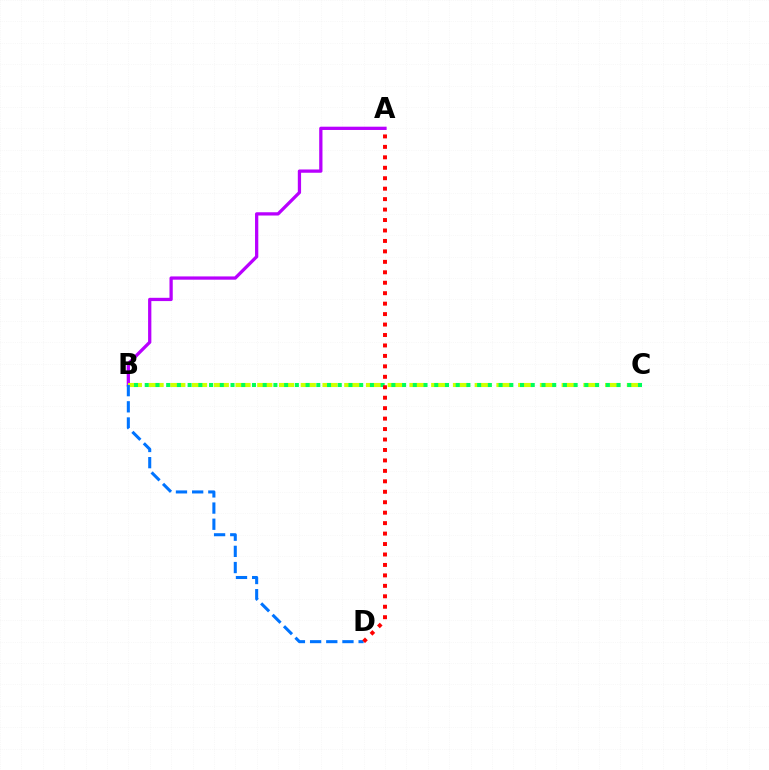{('A', 'B'): [{'color': '#b900ff', 'line_style': 'solid', 'thickness': 2.35}], ('B', 'C'): [{'color': '#d1ff00', 'line_style': 'dashed', 'thickness': 2.95}, {'color': '#00ff5c', 'line_style': 'dotted', 'thickness': 2.91}], ('B', 'D'): [{'color': '#0074ff', 'line_style': 'dashed', 'thickness': 2.2}], ('A', 'D'): [{'color': '#ff0000', 'line_style': 'dotted', 'thickness': 2.84}]}